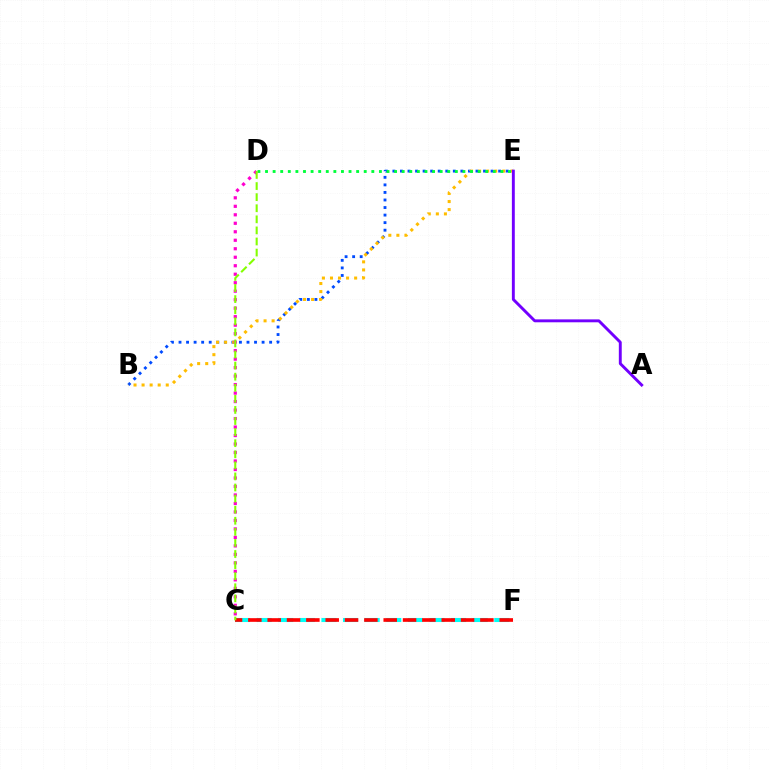{('C', 'F'): [{'color': '#00fff6', 'line_style': 'dashed', 'thickness': 2.93}, {'color': '#ff0000', 'line_style': 'dashed', 'thickness': 2.63}], ('B', 'E'): [{'color': '#004bff', 'line_style': 'dotted', 'thickness': 2.05}, {'color': '#ffbd00', 'line_style': 'dotted', 'thickness': 2.19}], ('D', 'E'): [{'color': '#00ff39', 'line_style': 'dotted', 'thickness': 2.06}], ('A', 'E'): [{'color': '#7200ff', 'line_style': 'solid', 'thickness': 2.09}], ('C', 'D'): [{'color': '#ff00cf', 'line_style': 'dotted', 'thickness': 2.31}, {'color': '#84ff00', 'line_style': 'dashed', 'thickness': 1.51}]}